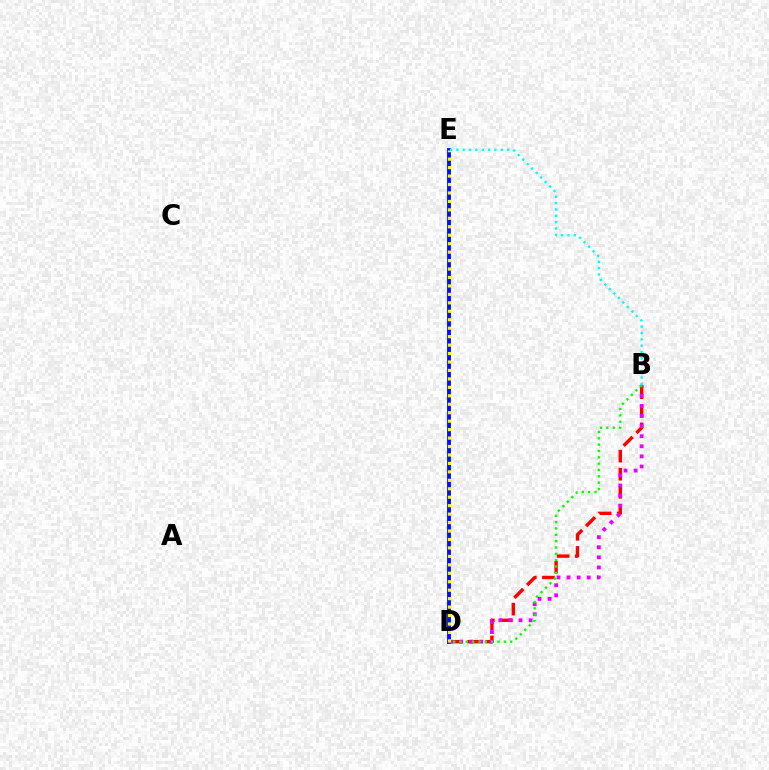{('B', 'D'): [{'color': '#ff0000', 'line_style': 'dashed', 'thickness': 2.45}, {'color': '#ee00ff', 'line_style': 'dotted', 'thickness': 2.74}, {'color': '#08ff00', 'line_style': 'dotted', 'thickness': 1.72}], ('D', 'E'): [{'color': '#0010ff', 'line_style': 'solid', 'thickness': 2.78}, {'color': '#fcf500', 'line_style': 'dotted', 'thickness': 2.3}], ('B', 'E'): [{'color': '#00fff6', 'line_style': 'dotted', 'thickness': 1.73}]}